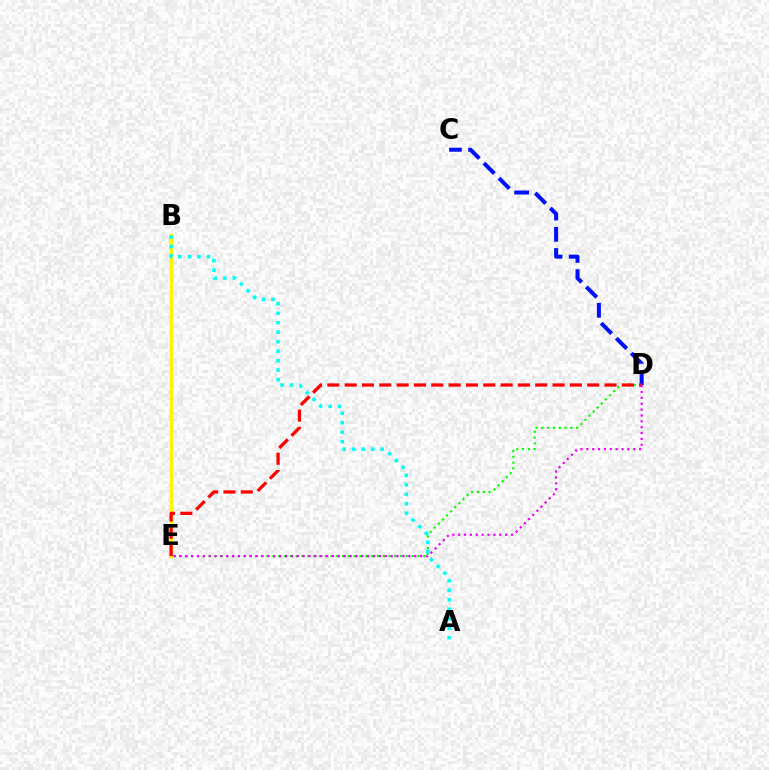{('B', 'E'): [{'color': '#fcf500', 'line_style': 'solid', 'thickness': 2.49}], ('C', 'D'): [{'color': '#0010ff', 'line_style': 'dashed', 'thickness': 2.89}], ('D', 'E'): [{'color': '#08ff00', 'line_style': 'dotted', 'thickness': 1.58}, {'color': '#ff0000', 'line_style': 'dashed', 'thickness': 2.35}, {'color': '#ee00ff', 'line_style': 'dotted', 'thickness': 1.6}], ('A', 'B'): [{'color': '#00fff6', 'line_style': 'dotted', 'thickness': 2.57}]}